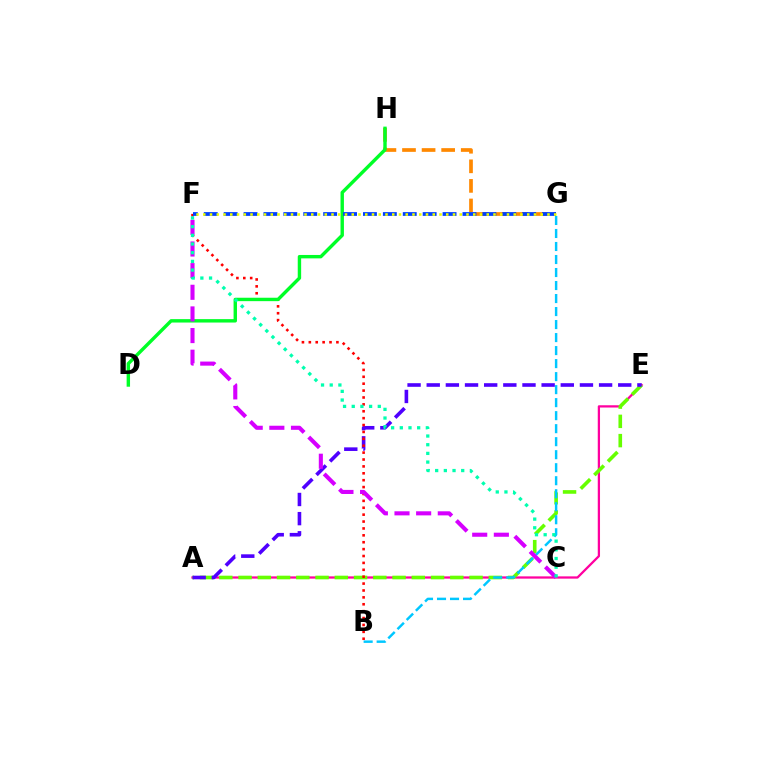{('A', 'E'): [{'color': '#ff00a0', 'line_style': 'solid', 'thickness': 1.63}, {'color': '#66ff00', 'line_style': 'dashed', 'thickness': 2.62}, {'color': '#4f00ff', 'line_style': 'dashed', 'thickness': 2.6}], ('B', 'G'): [{'color': '#00c7ff', 'line_style': 'dashed', 'thickness': 1.77}], ('G', 'H'): [{'color': '#ff8800', 'line_style': 'dashed', 'thickness': 2.66}], ('B', 'F'): [{'color': '#ff0000', 'line_style': 'dotted', 'thickness': 1.87}], ('D', 'H'): [{'color': '#00ff27', 'line_style': 'solid', 'thickness': 2.45}], ('C', 'F'): [{'color': '#d600ff', 'line_style': 'dashed', 'thickness': 2.94}, {'color': '#00ffaf', 'line_style': 'dotted', 'thickness': 2.36}], ('F', 'G'): [{'color': '#003fff', 'line_style': 'dashed', 'thickness': 2.7}, {'color': '#eeff00', 'line_style': 'dotted', 'thickness': 1.83}]}